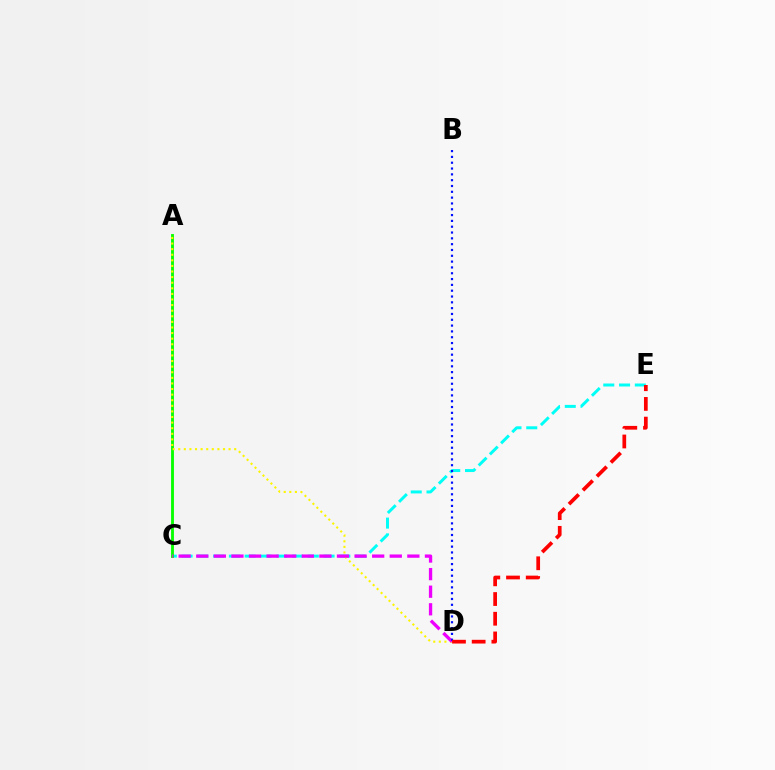{('C', 'E'): [{'color': '#00fff6', 'line_style': 'dashed', 'thickness': 2.14}], ('A', 'C'): [{'color': '#08ff00', 'line_style': 'solid', 'thickness': 2.07}], ('A', 'D'): [{'color': '#fcf500', 'line_style': 'dotted', 'thickness': 1.52}], ('C', 'D'): [{'color': '#ee00ff', 'line_style': 'dashed', 'thickness': 2.39}], ('B', 'D'): [{'color': '#0010ff', 'line_style': 'dotted', 'thickness': 1.58}], ('D', 'E'): [{'color': '#ff0000', 'line_style': 'dashed', 'thickness': 2.68}]}